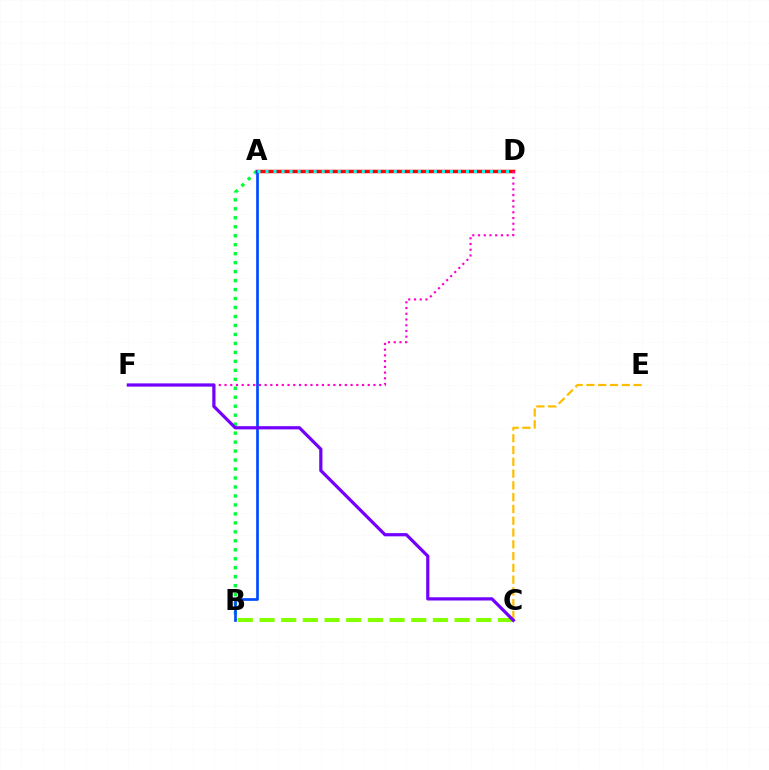{('A', 'B'): [{'color': '#00ff39', 'line_style': 'dotted', 'thickness': 2.44}, {'color': '#004bff', 'line_style': 'solid', 'thickness': 1.94}], ('A', 'D'): [{'color': '#ff0000', 'line_style': 'solid', 'thickness': 2.52}, {'color': '#00fff6', 'line_style': 'dotted', 'thickness': 2.18}], ('C', 'E'): [{'color': '#ffbd00', 'line_style': 'dashed', 'thickness': 1.6}], ('B', 'C'): [{'color': '#84ff00', 'line_style': 'dashed', 'thickness': 2.94}], ('D', 'F'): [{'color': '#ff00cf', 'line_style': 'dotted', 'thickness': 1.56}], ('C', 'F'): [{'color': '#7200ff', 'line_style': 'solid', 'thickness': 2.31}]}